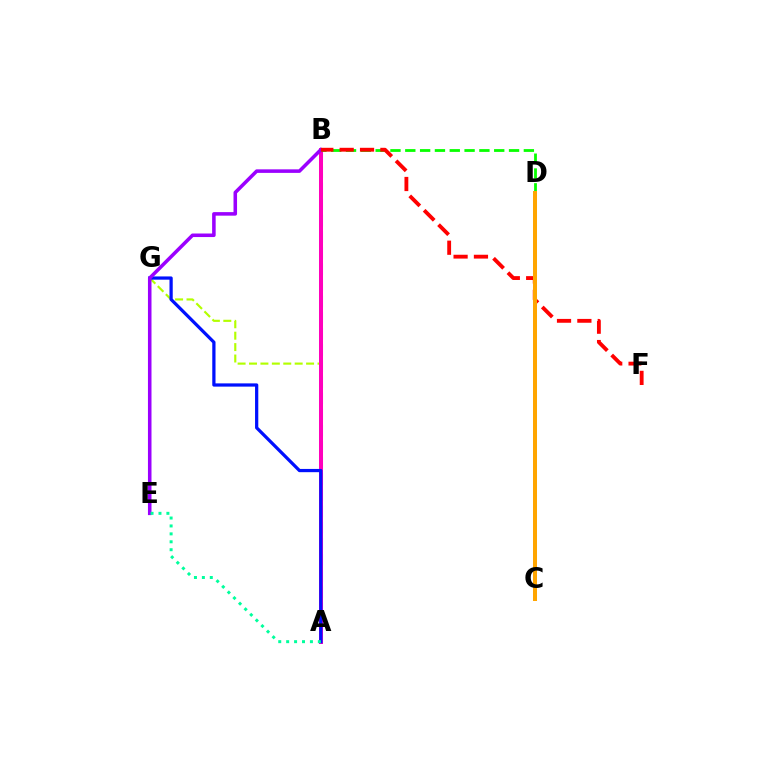{('A', 'B'): [{'color': '#00b5ff', 'line_style': 'dashed', 'thickness': 2.19}, {'color': '#ff00bd', 'line_style': 'solid', 'thickness': 2.88}], ('A', 'G'): [{'color': '#b3ff00', 'line_style': 'dashed', 'thickness': 1.55}, {'color': '#0010ff', 'line_style': 'solid', 'thickness': 2.33}], ('B', 'D'): [{'color': '#08ff00', 'line_style': 'dashed', 'thickness': 2.01}], ('B', 'E'): [{'color': '#9b00ff', 'line_style': 'solid', 'thickness': 2.55}], ('A', 'E'): [{'color': '#00ff9d', 'line_style': 'dotted', 'thickness': 2.15}], ('B', 'F'): [{'color': '#ff0000', 'line_style': 'dashed', 'thickness': 2.77}], ('C', 'D'): [{'color': '#ffa500', 'line_style': 'solid', 'thickness': 2.89}]}